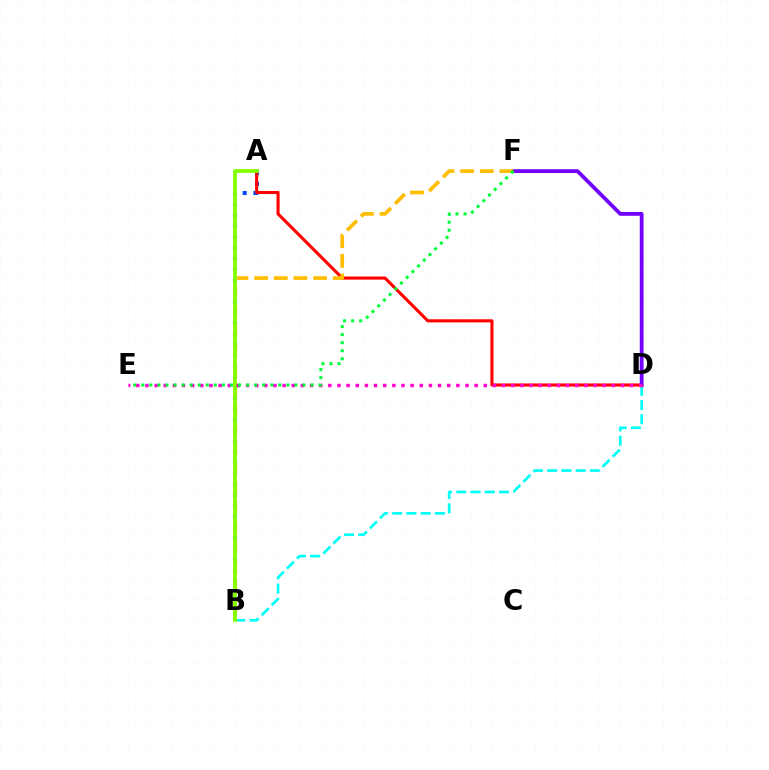{('B', 'D'): [{'color': '#00fff6', 'line_style': 'dashed', 'thickness': 1.94}], ('A', 'B'): [{'color': '#004bff', 'line_style': 'dotted', 'thickness': 2.92}, {'color': '#84ff00', 'line_style': 'solid', 'thickness': 2.73}], ('A', 'D'): [{'color': '#ff0000', 'line_style': 'solid', 'thickness': 2.23}], ('D', 'F'): [{'color': '#7200ff', 'line_style': 'solid', 'thickness': 2.72}], ('B', 'F'): [{'color': '#ffbd00', 'line_style': 'dashed', 'thickness': 2.67}], ('D', 'E'): [{'color': '#ff00cf', 'line_style': 'dotted', 'thickness': 2.48}], ('E', 'F'): [{'color': '#00ff39', 'line_style': 'dotted', 'thickness': 2.19}]}